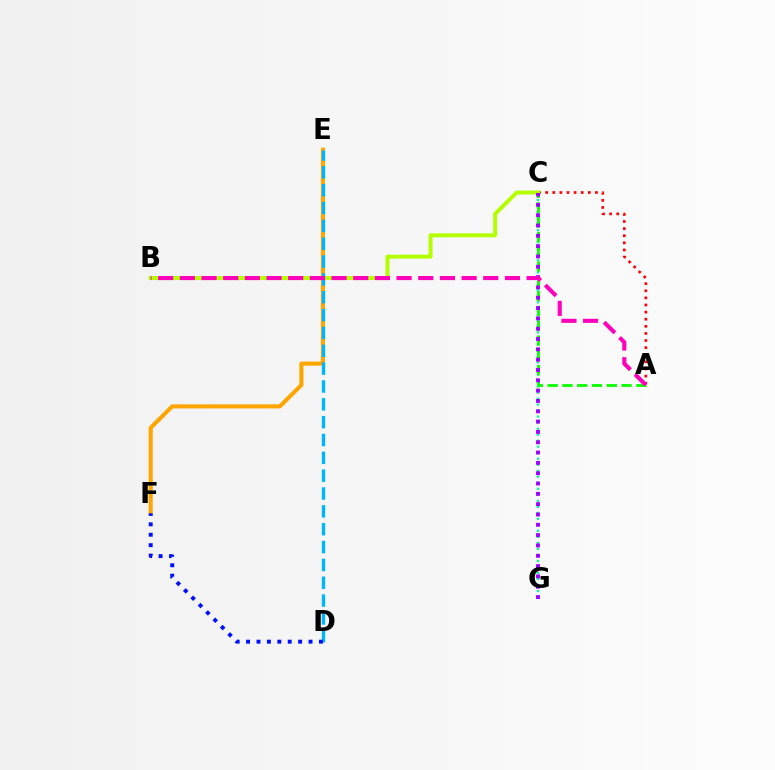{('A', 'C'): [{'color': '#ff0000', 'line_style': 'dotted', 'thickness': 1.93}, {'color': '#08ff00', 'line_style': 'dashed', 'thickness': 2.01}], ('B', 'C'): [{'color': '#b3ff00', 'line_style': 'solid', 'thickness': 2.85}], ('E', 'F'): [{'color': '#ffa500', 'line_style': 'solid', 'thickness': 2.94}], ('D', 'E'): [{'color': '#00b5ff', 'line_style': 'dashed', 'thickness': 2.42}], ('C', 'G'): [{'color': '#00ff9d', 'line_style': 'dotted', 'thickness': 1.63}, {'color': '#9b00ff', 'line_style': 'dotted', 'thickness': 2.8}], ('D', 'F'): [{'color': '#0010ff', 'line_style': 'dotted', 'thickness': 2.83}], ('A', 'B'): [{'color': '#ff00bd', 'line_style': 'dashed', 'thickness': 2.94}]}